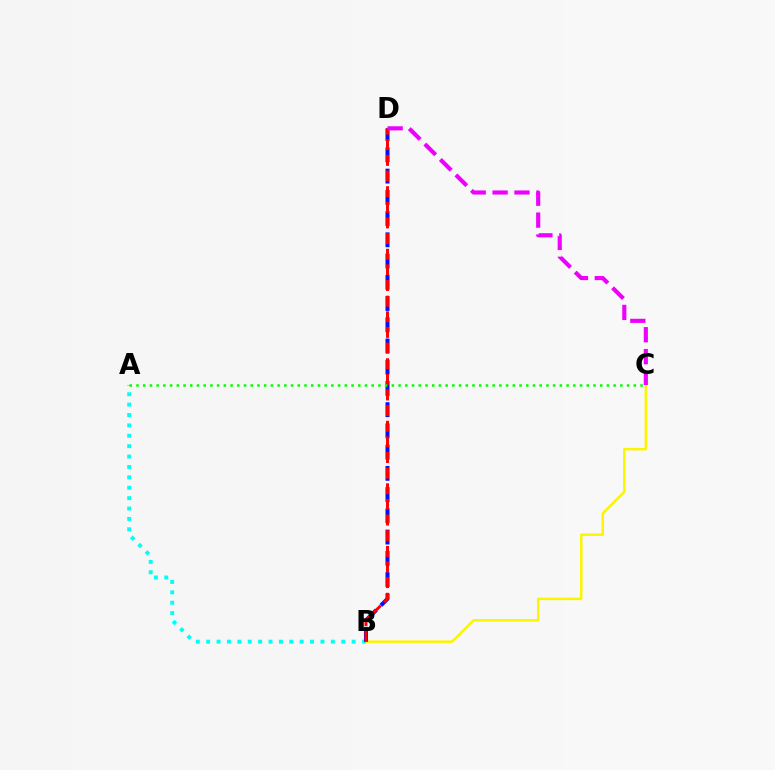{('B', 'C'): [{'color': '#fcf500', 'line_style': 'solid', 'thickness': 1.79}], ('A', 'B'): [{'color': '#00fff6', 'line_style': 'dotted', 'thickness': 2.82}], ('B', 'D'): [{'color': '#0010ff', 'line_style': 'dashed', 'thickness': 2.88}, {'color': '#ff0000', 'line_style': 'dashed', 'thickness': 2.12}], ('A', 'C'): [{'color': '#08ff00', 'line_style': 'dotted', 'thickness': 1.83}], ('C', 'D'): [{'color': '#ee00ff', 'line_style': 'dashed', 'thickness': 2.98}]}